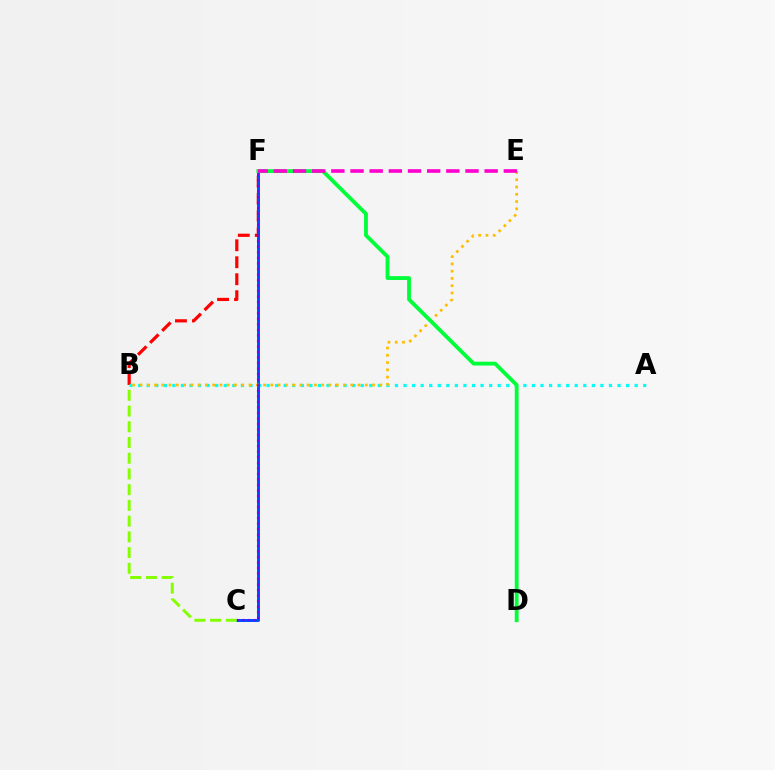{('B', 'F'): [{'color': '#ff0000', 'line_style': 'dashed', 'thickness': 2.31}], ('A', 'B'): [{'color': '#00fff6', 'line_style': 'dotted', 'thickness': 2.33}], ('C', 'F'): [{'color': '#004bff', 'line_style': 'solid', 'thickness': 2.12}, {'color': '#7200ff', 'line_style': 'dotted', 'thickness': 1.5}], ('B', 'E'): [{'color': '#ffbd00', 'line_style': 'dotted', 'thickness': 1.98}], ('D', 'F'): [{'color': '#00ff39', 'line_style': 'solid', 'thickness': 2.75}], ('E', 'F'): [{'color': '#ff00cf', 'line_style': 'dashed', 'thickness': 2.6}], ('B', 'C'): [{'color': '#84ff00', 'line_style': 'dashed', 'thickness': 2.14}]}